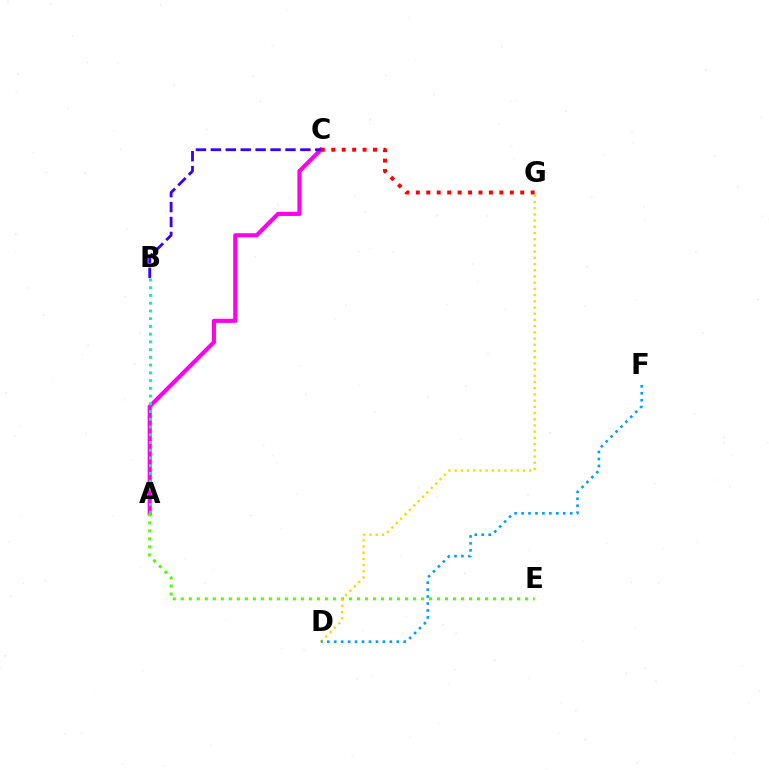{('A', 'C'): [{'color': '#ff00ed', 'line_style': 'solid', 'thickness': 2.97}], ('B', 'C'): [{'color': '#3700ff', 'line_style': 'dashed', 'thickness': 2.03}], ('A', 'E'): [{'color': '#4fff00', 'line_style': 'dotted', 'thickness': 2.18}], ('D', 'G'): [{'color': '#ffd500', 'line_style': 'dotted', 'thickness': 1.69}], ('D', 'F'): [{'color': '#009eff', 'line_style': 'dotted', 'thickness': 1.89}], ('A', 'B'): [{'color': '#00ff86', 'line_style': 'dotted', 'thickness': 2.1}], ('C', 'G'): [{'color': '#ff0000', 'line_style': 'dotted', 'thickness': 2.84}]}